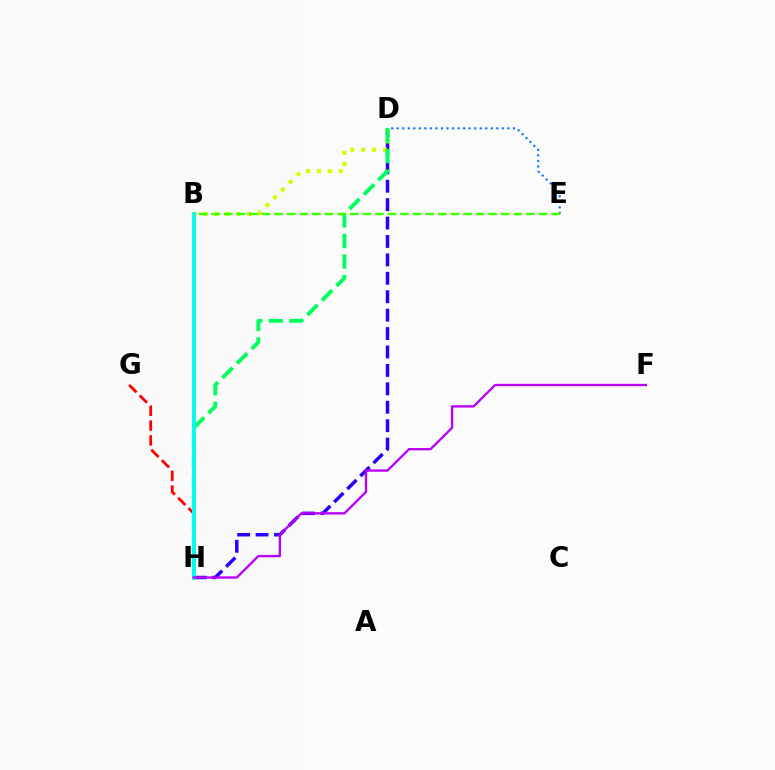{('D', 'H'): [{'color': '#2500ff', 'line_style': 'dashed', 'thickness': 2.5}, {'color': '#00ff5c', 'line_style': 'dashed', 'thickness': 2.79}], ('D', 'E'): [{'color': '#0074ff', 'line_style': 'dotted', 'thickness': 1.5}], ('B', 'H'): [{'color': '#ff00ac', 'line_style': 'dashed', 'thickness': 1.76}, {'color': '#ff9400', 'line_style': 'solid', 'thickness': 2.52}, {'color': '#00fff6', 'line_style': 'solid', 'thickness': 2.73}], ('G', 'H'): [{'color': '#ff0000', 'line_style': 'dashed', 'thickness': 2.01}], ('B', 'D'): [{'color': '#d1ff00', 'line_style': 'dotted', 'thickness': 2.97}], ('F', 'H'): [{'color': '#b900ff', 'line_style': 'solid', 'thickness': 1.68}], ('B', 'E'): [{'color': '#3dff00', 'line_style': 'dashed', 'thickness': 1.71}]}